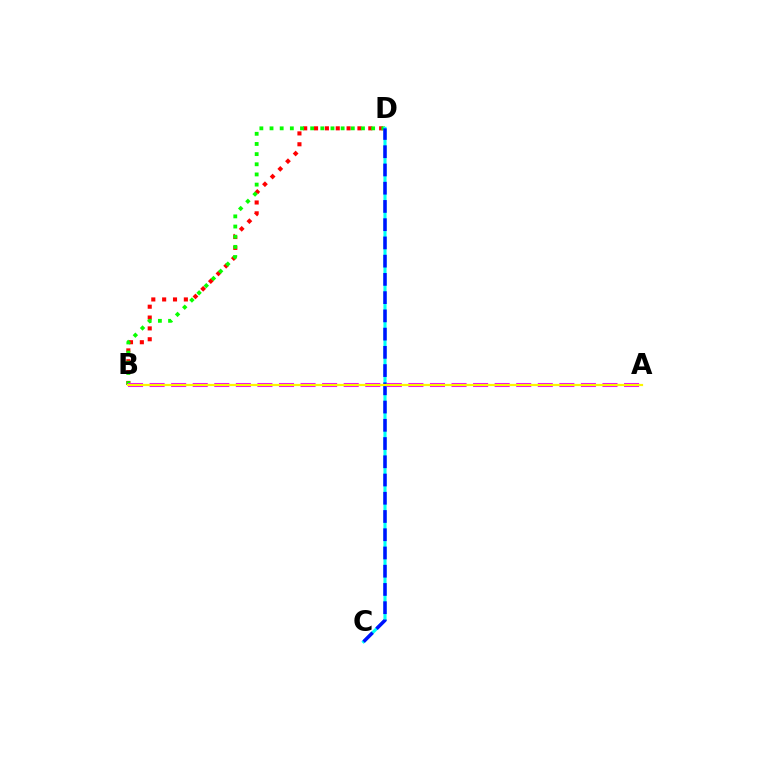{('B', 'D'): [{'color': '#ff0000', 'line_style': 'dotted', 'thickness': 2.95}, {'color': '#08ff00', 'line_style': 'dotted', 'thickness': 2.76}], ('C', 'D'): [{'color': '#00fff6', 'line_style': 'solid', 'thickness': 2.24}, {'color': '#0010ff', 'line_style': 'dashed', 'thickness': 2.48}], ('A', 'B'): [{'color': '#ee00ff', 'line_style': 'dashed', 'thickness': 2.93}, {'color': '#fcf500', 'line_style': 'solid', 'thickness': 1.59}]}